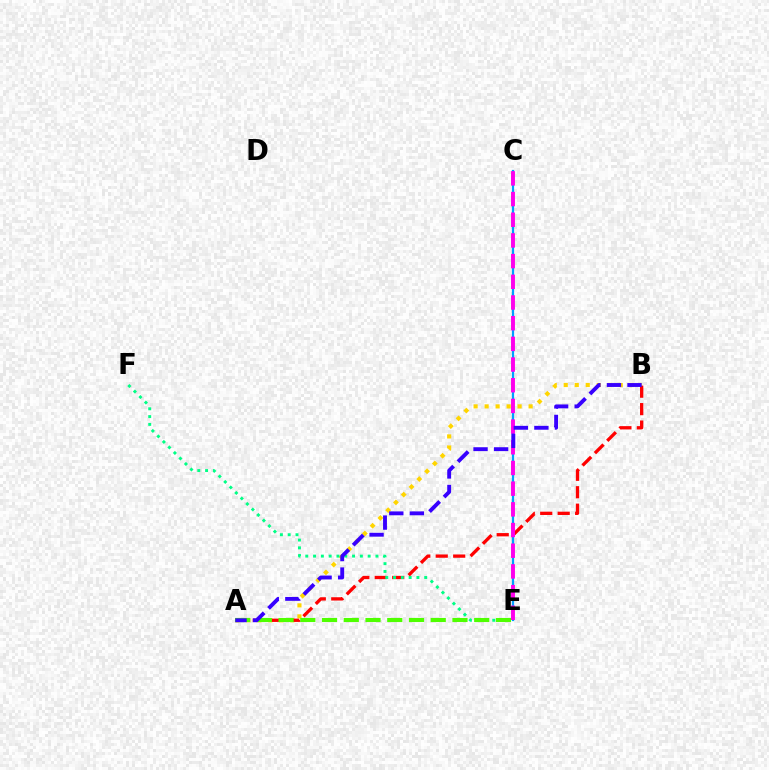{('A', 'B'): [{'color': '#ffd500', 'line_style': 'dotted', 'thickness': 2.99}, {'color': '#ff0000', 'line_style': 'dashed', 'thickness': 2.37}, {'color': '#3700ff', 'line_style': 'dashed', 'thickness': 2.79}], ('C', 'E'): [{'color': '#009eff', 'line_style': 'solid', 'thickness': 1.6}, {'color': '#ff00ed', 'line_style': 'dashed', 'thickness': 2.81}], ('E', 'F'): [{'color': '#00ff86', 'line_style': 'dotted', 'thickness': 2.12}], ('A', 'E'): [{'color': '#4fff00', 'line_style': 'dashed', 'thickness': 2.95}]}